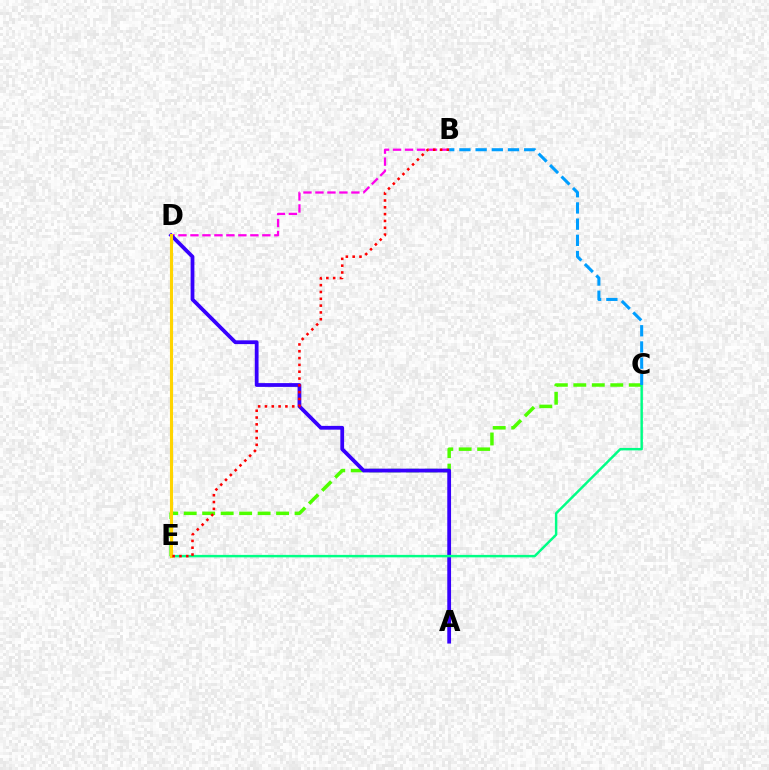{('B', 'D'): [{'color': '#ff00ed', 'line_style': 'dashed', 'thickness': 1.63}], ('C', 'E'): [{'color': '#4fff00', 'line_style': 'dashed', 'thickness': 2.51}, {'color': '#00ff86', 'line_style': 'solid', 'thickness': 1.76}], ('A', 'D'): [{'color': '#3700ff', 'line_style': 'solid', 'thickness': 2.72}], ('B', 'C'): [{'color': '#009eff', 'line_style': 'dashed', 'thickness': 2.2}], ('D', 'E'): [{'color': '#ffd500', 'line_style': 'solid', 'thickness': 2.23}], ('B', 'E'): [{'color': '#ff0000', 'line_style': 'dotted', 'thickness': 1.85}]}